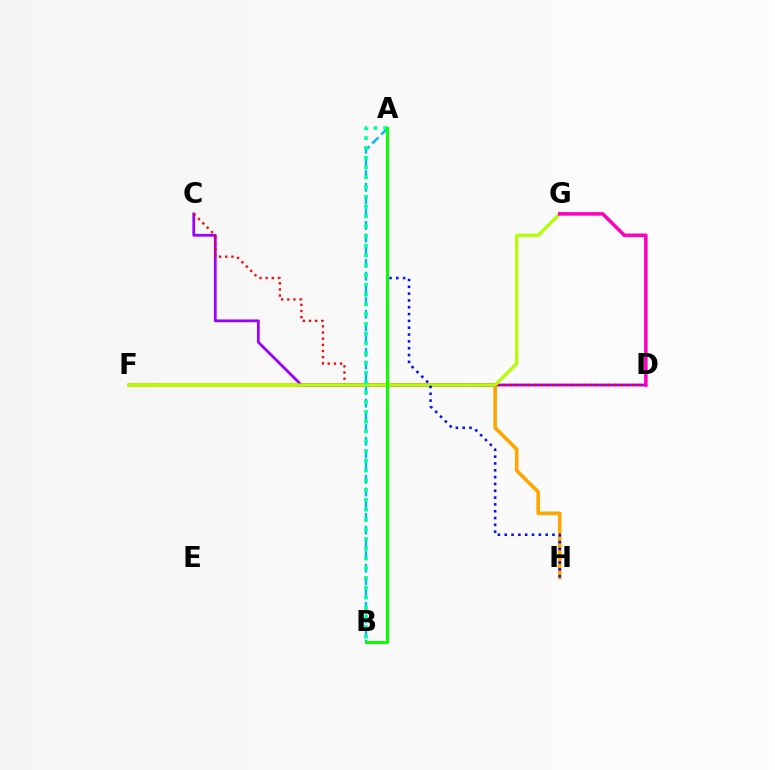{('F', 'H'): [{'color': '#ffa500', 'line_style': 'solid', 'thickness': 2.6}], ('C', 'D'): [{'color': '#9b00ff', 'line_style': 'solid', 'thickness': 1.99}, {'color': '#ff0000', 'line_style': 'dotted', 'thickness': 1.67}], ('A', 'B'): [{'color': '#00b5ff', 'line_style': 'dashed', 'thickness': 1.72}, {'color': '#00ff9d', 'line_style': 'dotted', 'thickness': 2.66}, {'color': '#08ff00', 'line_style': 'solid', 'thickness': 2.17}], ('F', 'G'): [{'color': '#b3ff00', 'line_style': 'solid', 'thickness': 2.33}], ('A', 'H'): [{'color': '#0010ff', 'line_style': 'dotted', 'thickness': 1.85}], ('D', 'G'): [{'color': '#ff00bd', 'line_style': 'solid', 'thickness': 2.55}]}